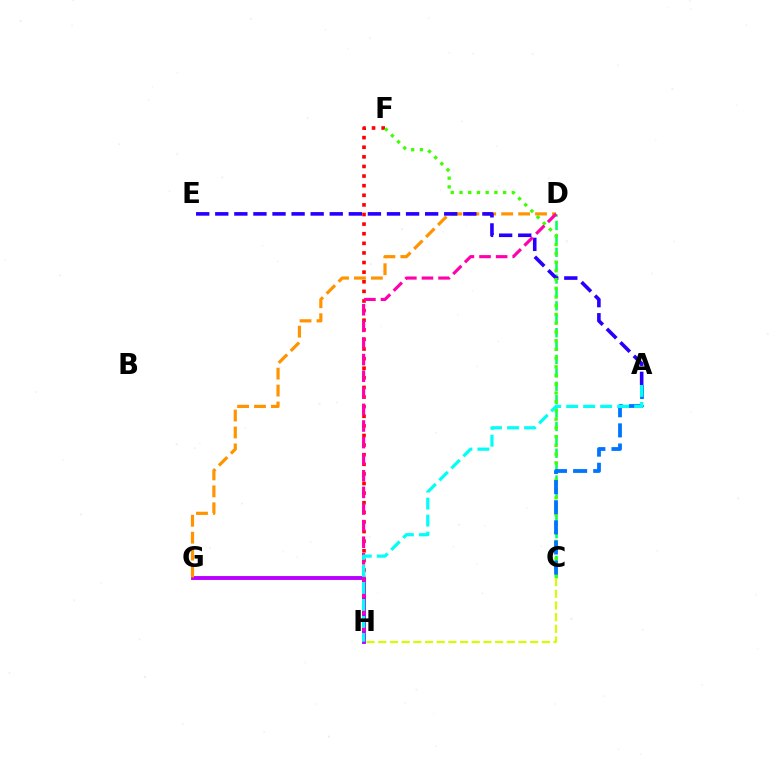{('C', 'D'): [{'color': '#00ff5c', 'line_style': 'dashed', 'thickness': 1.82}], ('F', 'H'): [{'color': '#ff0000', 'line_style': 'dotted', 'thickness': 2.61}], ('G', 'H'): [{'color': '#b900ff', 'line_style': 'solid', 'thickness': 2.79}], ('D', 'G'): [{'color': '#ff9400', 'line_style': 'dashed', 'thickness': 2.3}], ('A', 'E'): [{'color': '#2500ff', 'line_style': 'dashed', 'thickness': 2.59}], ('C', 'F'): [{'color': '#3dff00', 'line_style': 'dotted', 'thickness': 2.37}], ('D', 'H'): [{'color': '#ff00ac', 'line_style': 'dashed', 'thickness': 2.26}], ('A', 'C'): [{'color': '#0074ff', 'line_style': 'dashed', 'thickness': 2.73}], ('A', 'H'): [{'color': '#00fff6', 'line_style': 'dashed', 'thickness': 2.31}], ('C', 'H'): [{'color': '#d1ff00', 'line_style': 'dashed', 'thickness': 1.59}]}